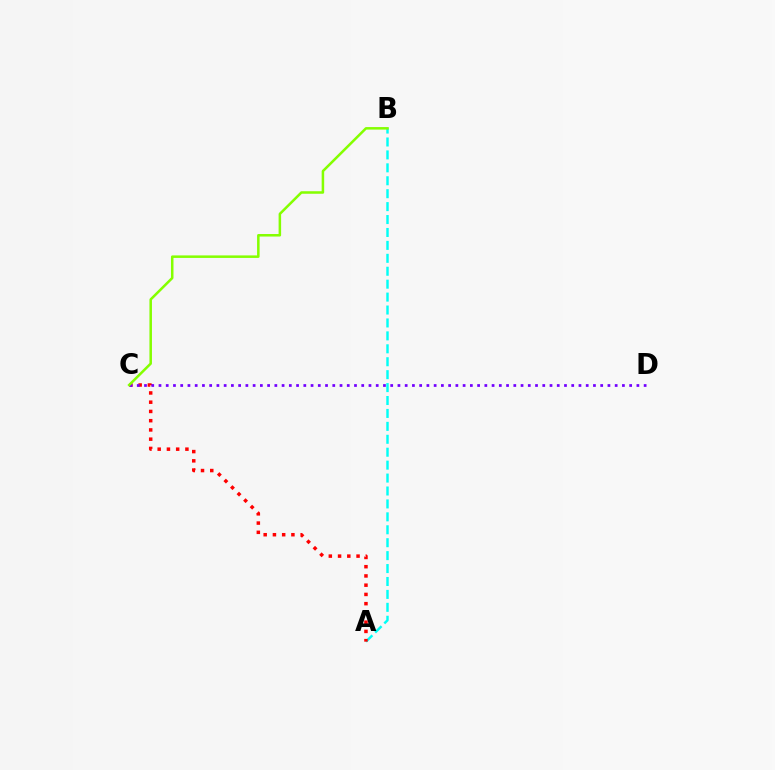{('A', 'B'): [{'color': '#00fff6', 'line_style': 'dashed', 'thickness': 1.76}], ('A', 'C'): [{'color': '#ff0000', 'line_style': 'dotted', 'thickness': 2.51}], ('C', 'D'): [{'color': '#7200ff', 'line_style': 'dotted', 'thickness': 1.97}], ('B', 'C'): [{'color': '#84ff00', 'line_style': 'solid', 'thickness': 1.82}]}